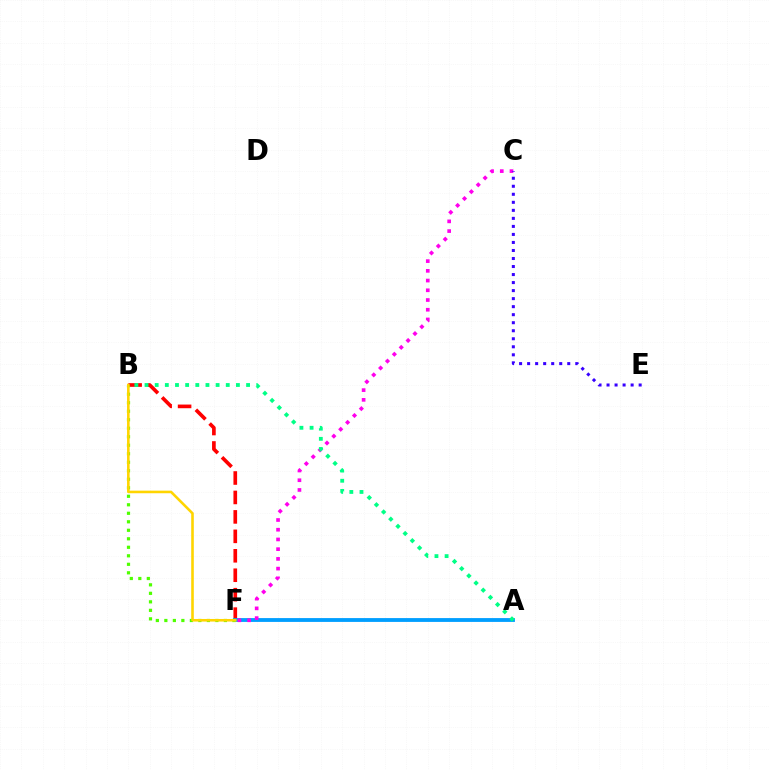{('B', 'F'): [{'color': '#ff0000', 'line_style': 'dashed', 'thickness': 2.64}, {'color': '#4fff00', 'line_style': 'dotted', 'thickness': 2.31}, {'color': '#ffd500', 'line_style': 'solid', 'thickness': 1.87}], ('A', 'F'): [{'color': '#009eff', 'line_style': 'solid', 'thickness': 2.76}], ('C', 'F'): [{'color': '#ff00ed', 'line_style': 'dotted', 'thickness': 2.64}], ('C', 'E'): [{'color': '#3700ff', 'line_style': 'dotted', 'thickness': 2.18}], ('A', 'B'): [{'color': '#00ff86', 'line_style': 'dotted', 'thickness': 2.76}]}